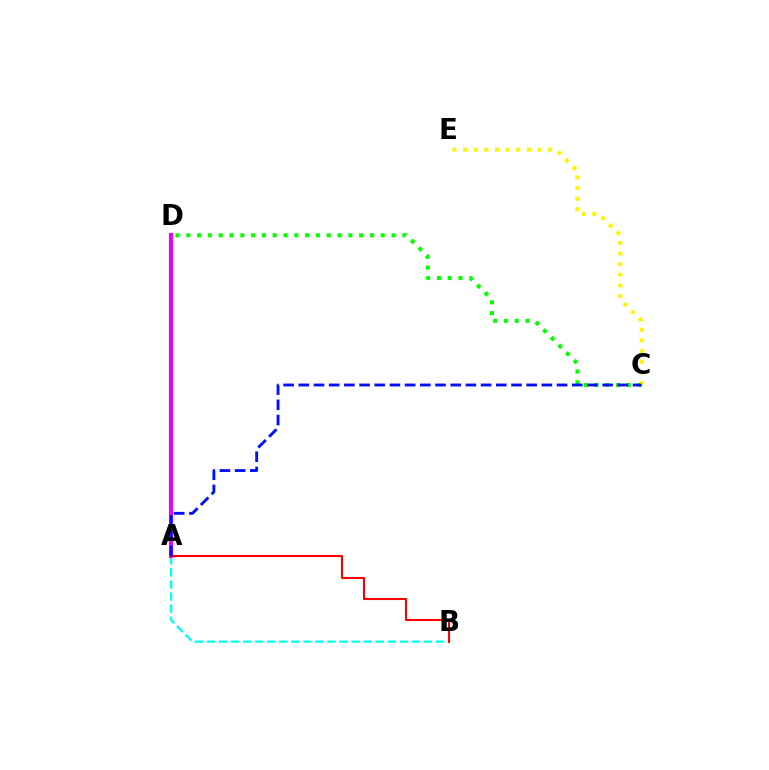{('A', 'B'): [{'color': '#00fff6', 'line_style': 'dashed', 'thickness': 1.64}, {'color': '#ff0000', 'line_style': 'solid', 'thickness': 1.52}], ('A', 'D'): [{'color': '#ee00ff', 'line_style': 'solid', 'thickness': 2.96}], ('C', 'D'): [{'color': '#08ff00', 'line_style': 'dotted', 'thickness': 2.94}], ('C', 'E'): [{'color': '#fcf500', 'line_style': 'dotted', 'thickness': 2.89}], ('A', 'C'): [{'color': '#0010ff', 'line_style': 'dashed', 'thickness': 2.06}]}